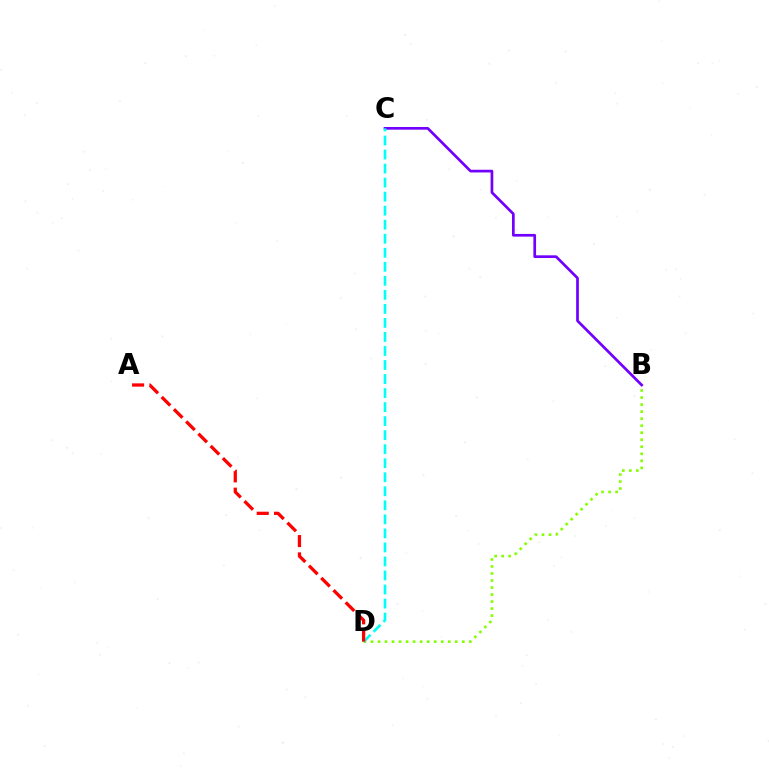{('B', 'C'): [{'color': '#7200ff', 'line_style': 'solid', 'thickness': 1.94}], ('B', 'D'): [{'color': '#84ff00', 'line_style': 'dotted', 'thickness': 1.91}], ('C', 'D'): [{'color': '#00fff6', 'line_style': 'dashed', 'thickness': 1.91}], ('A', 'D'): [{'color': '#ff0000', 'line_style': 'dashed', 'thickness': 2.35}]}